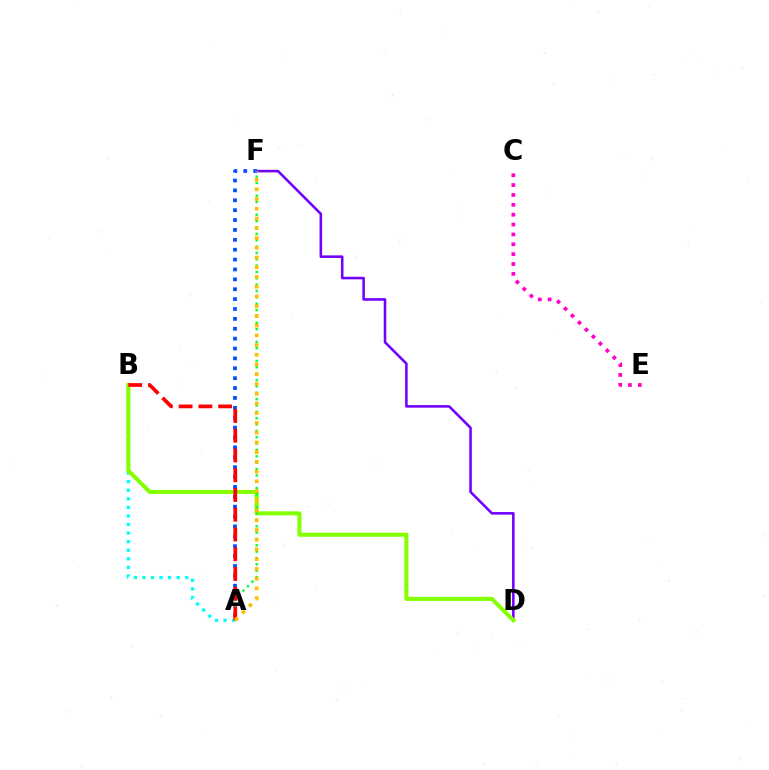{('D', 'F'): [{'color': '#7200ff', 'line_style': 'solid', 'thickness': 1.85}], ('A', 'F'): [{'color': '#004bff', 'line_style': 'dotted', 'thickness': 2.69}, {'color': '#00ff39', 'line_style': 'dotted', 'thickness': 1.73}, {'color': '#ffbd00', 'line_style': 'dotted', 'thickness': 2.64}], ('A', 'B'): [{'color': '#00fff6', 'line_style': 'dotted', 'thickness': 2.33}, {'color': '#ff0000', 'line_style': 'dashed', 'thickness': 2.68}], ('B', 'D'): [{'color': '#84ff00', 'line_style': 'solid', 'thickness': 2.91}], ('C', 'E'): [{'color': '#ff00cf', 'line_style': 'dotted', 'thickness': 2.68}]}